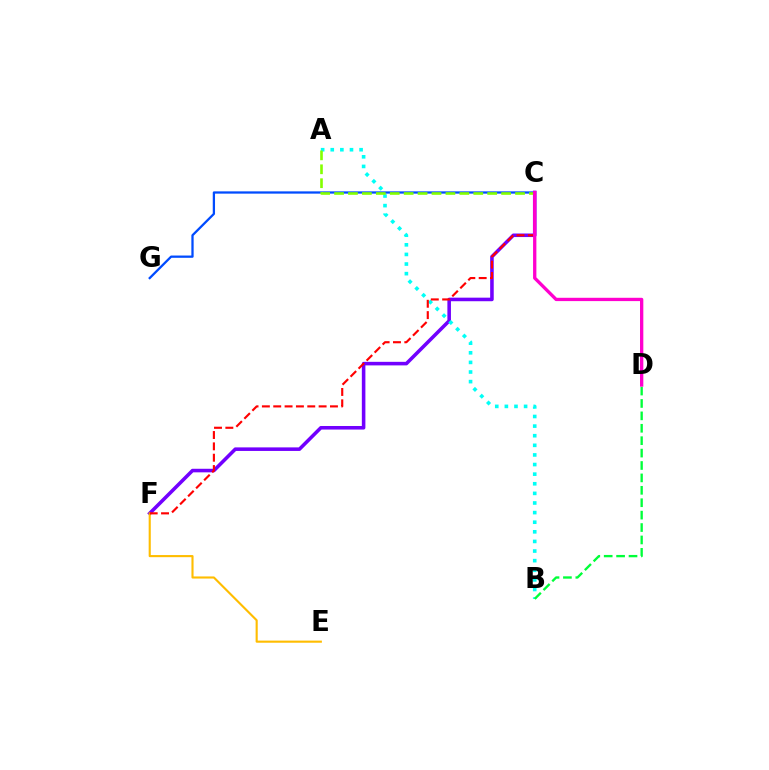{('C', 'F'): [{'color': '#7200ff', 'line_style': 'solid', 'thickness': 2.56}, {'color': '#ff0000', 'line_style': 'dashed', 'thickness': 1.54}], ('C', 'G'): [{'color': '#004bff', 'line_style': 'solid', 'thickness': 1.63}], ('A', 'B'): [{'color': '#00fff6', 'line_style': 'dotted', 'thickness': 2.61}], ('E', 'F'): [{'color': '#ffbd00', 'line_style': 'solid', 'thickness': 1.53}], ('A', 'C'): [{'color': '#84ff00', 'line_style': 'dashed', 'thickness': 1.89}], ('B', 'D'): [{'color': '#00ff39', 'line_style': 'dashed', 'thickness': 1.69}], ('C', 'D'): [{'color': '#ff00cf', 'line_style': 'solid', 'thickness': 2.38}]}